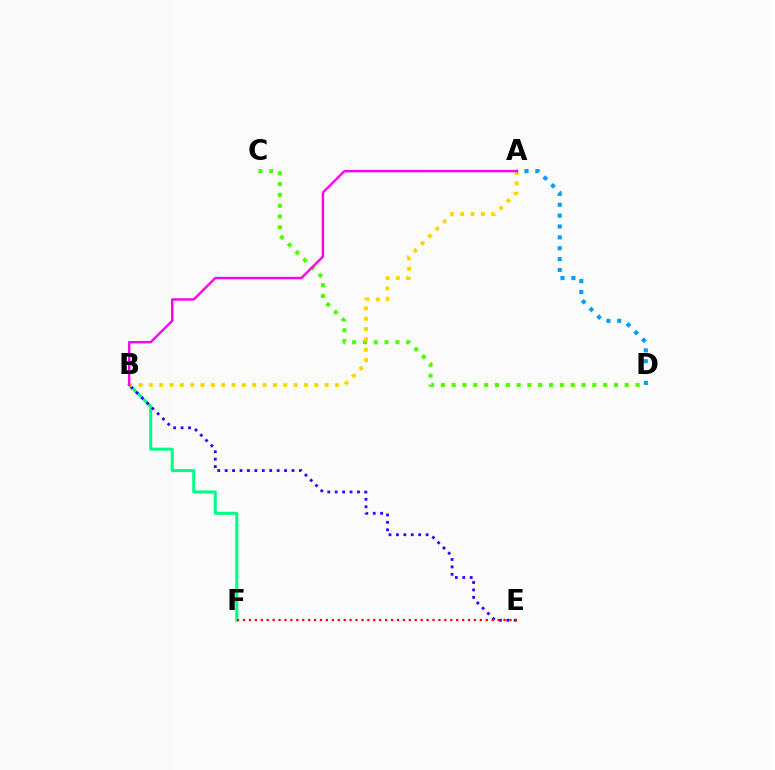{('B', 'F'): [{'color': '#00ff86', 'line_style': 'solid', 'thickness': 2.17}], ('C', 'D'): [{'color': '#4fff00', 'line_style': 'dotted', 'thickness': 2.94}], ('B', 'E'): [{'color': '#3700ff', 'line_style': 'dotted', 'thickness': 2.02}], ('A', 'B'): [{'color': '#ffd500', 'line_style': 'dotted', 'thickness': 2.81}, {'color': '#ff00ed', 'line_style': 'solid', 'thickness': 1.73}], ('A', 'D'): [{'color': '#009eff', 'line_style': 'dotted', 'thickness': 2.95}], ('E', 'F'): [{'color': '#ff0000', 'line_style': 'dotted', 'thickness': 1.61}]}